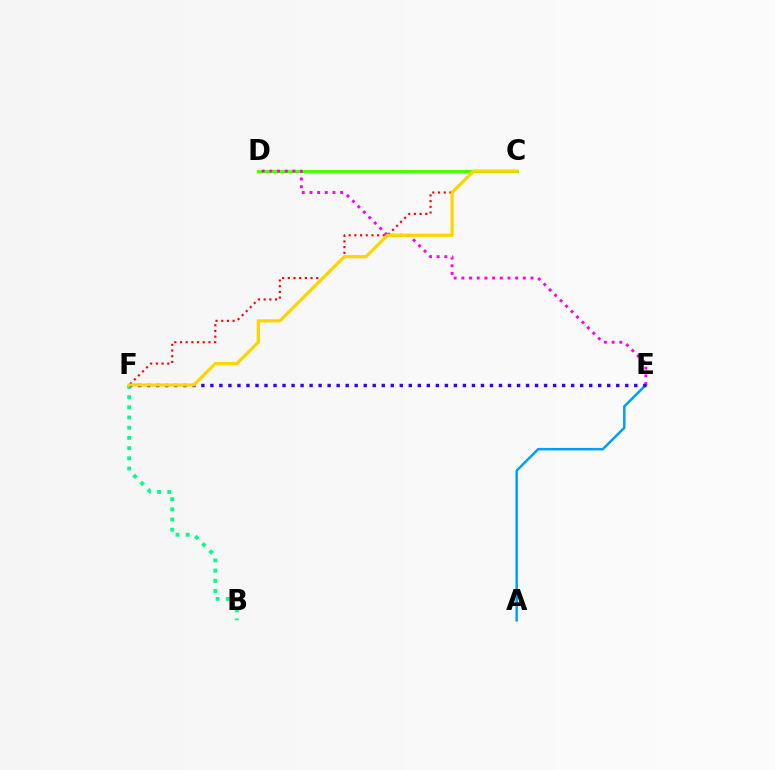{('C', 'D'): [{'color': '#4fff00', 'line_style': 'solid', 'thickness': 2.29}], ('C', 'F'): [{'color': '#ff0000', 'line_style': 'dotted', 'thickness': 1.55}, {'color': '#ffd500', 'line_style': 'solid', 'thickness': 2.31}], ('B', 'F'): [{'color': '#00ff86', 'line_style': 'dotted', 'thickness': 2.77}], ('D', 'E'): [{'color': '#ff00ed', 'line_style': 'dotted', 'thickness': 2.09}], ('A', 'E'): [{'color': '#009eff', 'line_style': 'solid', 'thickness': 1.79}], ('E', 'F'): [{'color': '#3700ff', 'line_style': 'dotted', 'thickness': 2.45}]}